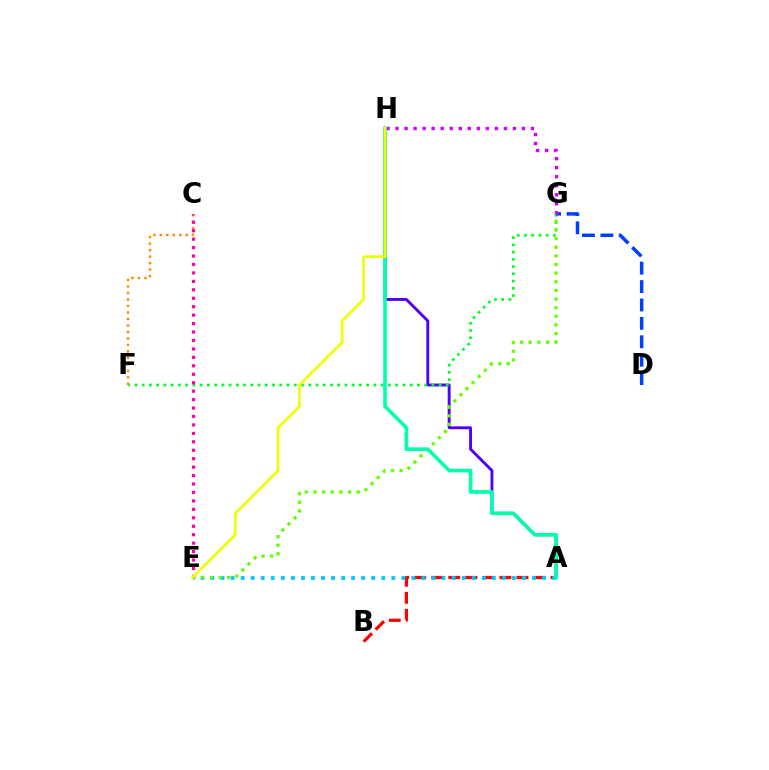{('A', 'B'): [{'color': '#ff0000', 'line_style': 'dashed', 'thickness': 2.32}], ('A', 'H'): [{'color': '#4f00ff', 'line_style': 'solid', 'thickness': 2.08}, {'color': '#00ffaf', 'line_style': 'solid', 'thickness': 2.6}], ('F', 'G'): [{'color': '#00ff27', 'line_style': 'dotted', 'thickness': 1.97}], ('D', 'G'): [{'color': '#003fff', 'line_style': 'dashed', 'thickness': 2.5}], ('A', 'E'): [{'color': '#00c7ff', 'line_style': 'dotted', 'thickness': 2.73}], ('C', 'F'): [{'color': '#ff8800', 'line_style': 'dotted', 'thickness': 1.76}], ('C', 'E'): [{'color': '#ff00a0', 'line_style': 'dotted', 'thickness': 2.29}], ('E', 'G'): [{'color': '#66ff00', 'line_style': 'dotted', 'thickness': 2.35}], ('G', 'H'): [{'color': '#d600ff', 'line_style': 'dotted', 'thickness': 2.45}], ('E', 'H'): [{'color': '#eeff00', 'line_style': 'solid', 'thickness': 1.93}]}